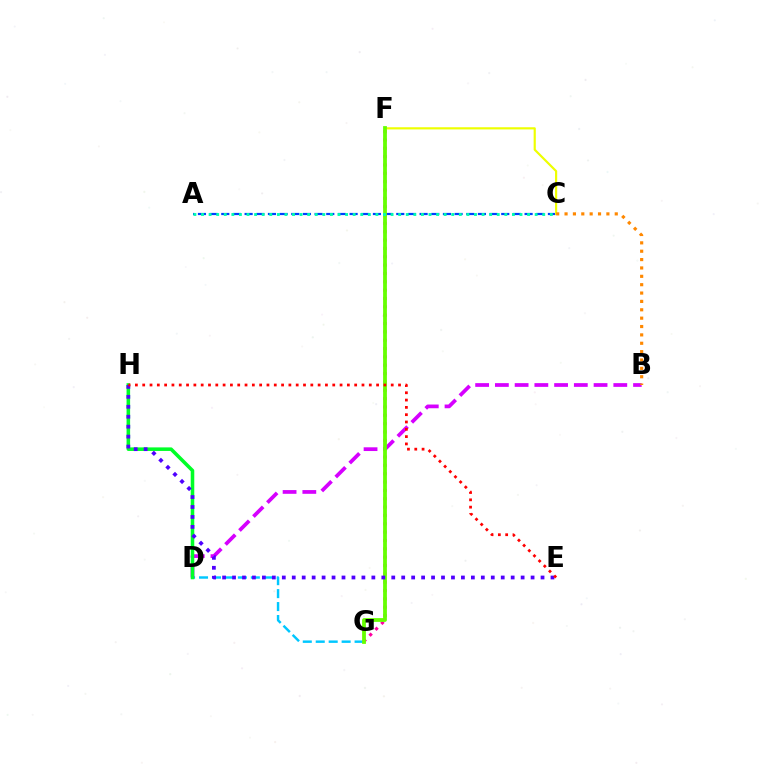{('A', 'C'): [{'color': '#003fff', 'line_style': 'dashed', 'thickness': 1.58}, {'color': '#00ffaf', 'line_style': 'dotted', 'thickness': 2.06}], ('D', 'G'): [{'color': '#00c7ff', 'line_style': 'dashed', 'thickness': 1.76}], ('C', 'F'): [{'color': '#eeff00', 'line_style': 'solid', 'thickness': 1.56}], ('F', 'G'): [{'color': '#ff00a0', 'line_style': 'dotted', 'thickness': 2.27}, {'color': '#66ff00', 'line_style': 'solid', 'thickness': 2.72}], ('B', 'D'): [{'color': '#d600ff', 'line_style': 'dashed', 'thickness': 2.68}], ('D', 'H'): [{'color': '#00ff27', 'line_style': 'solid', 'thickness': 2.56}], ('E', 'H'): [{'color': '#4f00ff', 'line_style': 'dotted', 'thickness': 2.7}, {'color': '#ff0000', 'line_style': 'dotted', 'thickness': 1.99}], ('B', 'C'): [{'color': '#ff8800', 'line_style': 'dotted', 'thickness': 2.27}]}